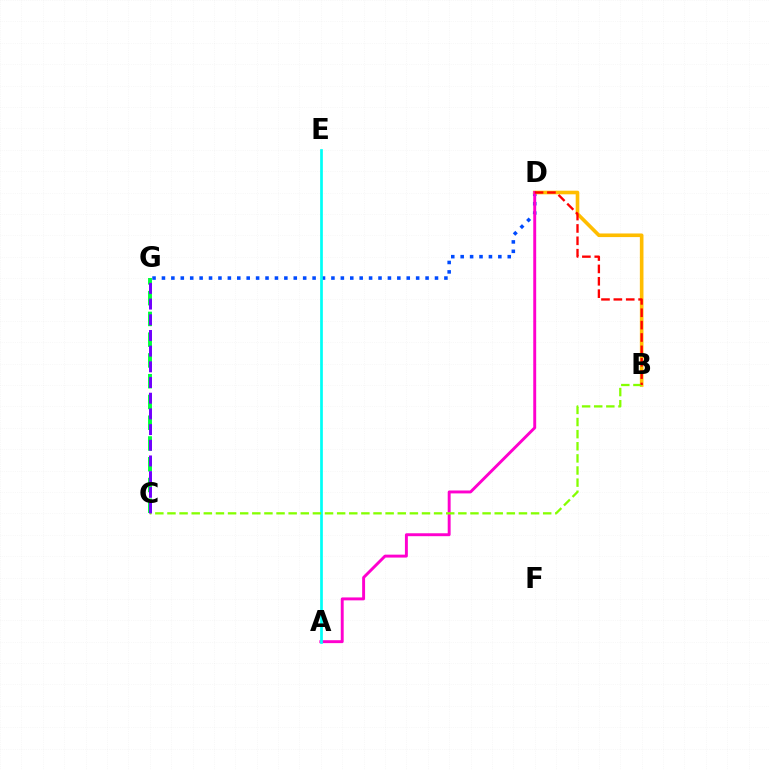{('D', 'G'): [{'color': '#004bff', 'line_style': 'dotted', 'thickness': 2.56}], ('B', 'D'): [{'color': '#ffbd00', 'line_style': 'solid', 'thickness': 2.61}, {'color': '#ff0000', 'line_style': 'dashed', 'thickness': 1.68}], ('A', 'D'): [{'color': '#ff00cf', 'line_style': 'solid', 'thickness': 2.1}], ('A', 'E'): [{'color': '#00fff6', 'line_style': 'solid', 'thickness': 1.95}], ('C', 'G'): [{'color': '#00ff39', 'line_style': 'dashed', 'thickness': 2.82}, {'color': '#7200ff', 'line_style': 'dashed', 'thickness': 2.13}], ('B', 'C'): [{'color': '#84ff00', 'line_style': 'dashed', 'thickness': 1.65}]}